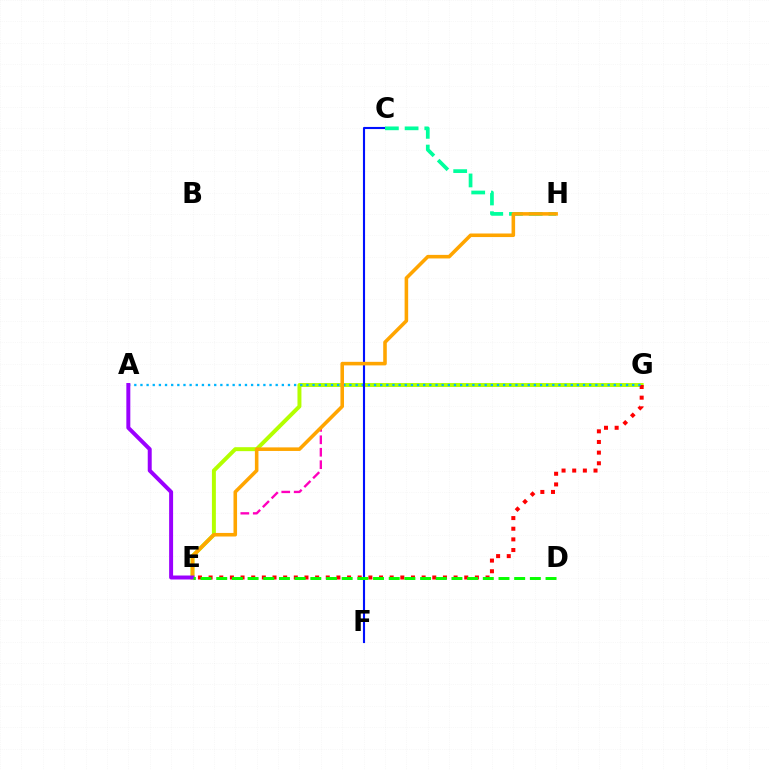{('E', 'G'): [{'color': '#ff00bd', 'line_style': 'dashed', 'thickness': 1.69}, {'color': '#b3ff00', 'line_style': 'solid', 'thickness': 2.85}, {'color': '#ff0000', 'line_style': 'dotted', 'thickness': 2.89}], ('A', 'G'): [{'color': '#00b5ff', 'line_style': 'dotted', 'thickness': 1.67}], ('C', 'F'): [{'color': '#0010ff', 'line_style': 'solid', 'thickness': 1.53}], ('C', 'H'): [{'color': '#00ff9d', 'line_style': 'dashed', 'thickness': 2.68}], ('E', 'H'): [{'color': '#ffa500', 'line_style': 'solid', 'thickness': 2.57}], ('A', 'E'): [{'color': '#9b00ff', 'line_style': 'solid', 'thickness': 2.86}], ('D', 'E'): [{'color': '#08ff00', 'line_style': 'dashed', 'thickness': 2.13}]}